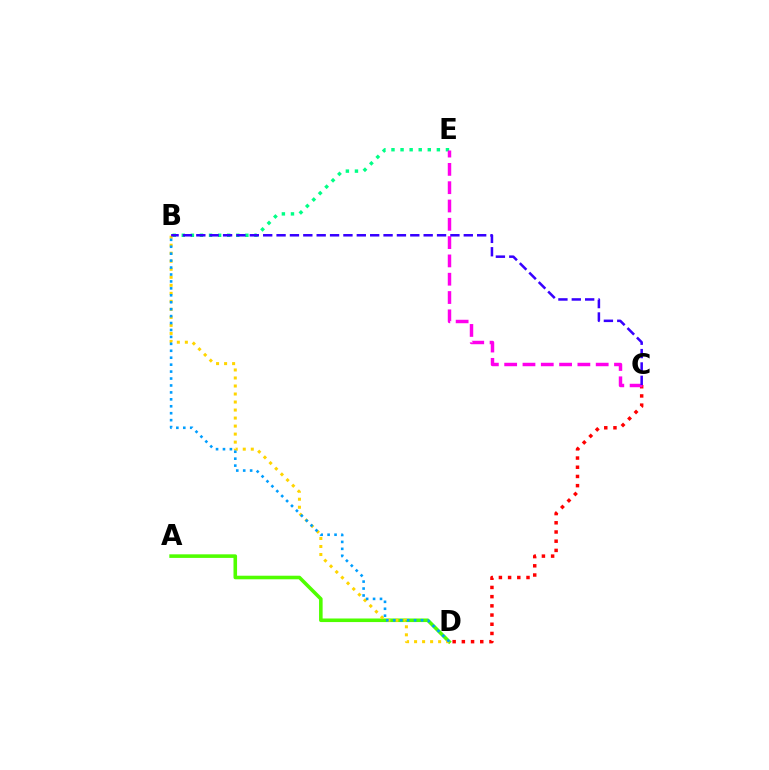{('B', 'E'): [{'color': '#00ff86', 'line_style': 'dotted', 'thickness': 2.47}], ('C', 'D'): [{'color': '#ff0000', 'line_style': 'dotted', 'thickness': 2.5}], ('A', 'D'): [{'color': '#4fff00', 'line_style': 'solid', 'thickness': 2.57}], ('B', 'D'): [{'color': '#ffd500', 'line_style': 'dotted', 'thickness': 2.18}, {'color': '#009eff', 'line_style': 'dotted', 'thickness': 1.88}], ('C', 'E'): [{'color': '#ff00ed', 'line_style': 'dashed', 'thickness': 2.49}], ('B', 'C'): [{'color': '#3700ff', 'line_style': 'dashed', 'thickness': 1.82}]}